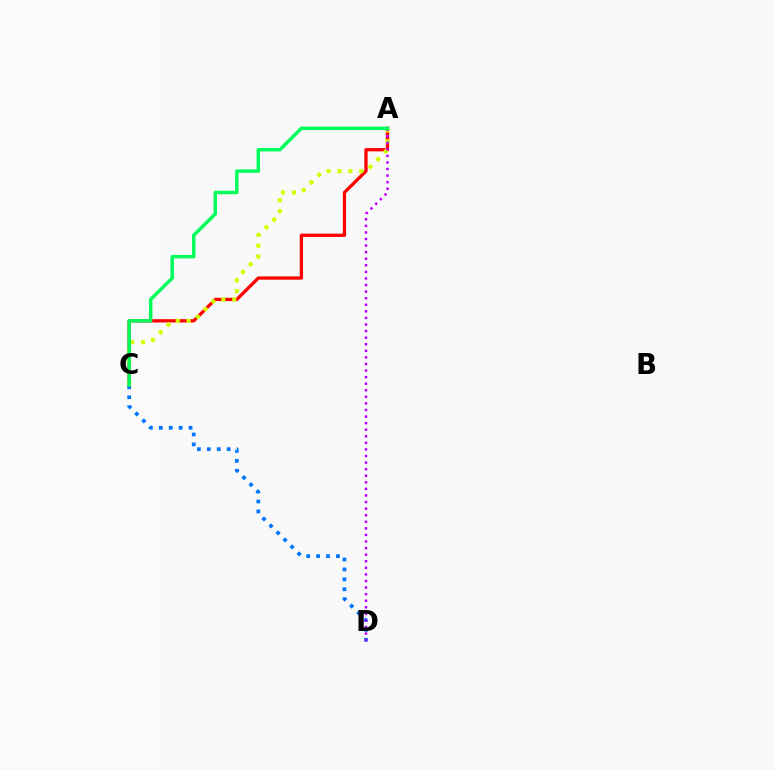{('A', 'C'): [{'color': '#ff0000', 'line_style': 'solid', 'thickness': 2.36}, {'color': '#d1ff00', 'line_style': 'dotted', 'thickness': 2.96}, {'color': '#00ff5c', 'line_style': 'solid', 'thickness': 2.5}], ('C', 'D'): [{'color': '#0074ff', 'line_style': 'dotted', 'thickness': 2.69}], ('A', 'D'): [{'color': '#b900ff', 'line_style': 'dotted', 'thickness': 1.79}]}